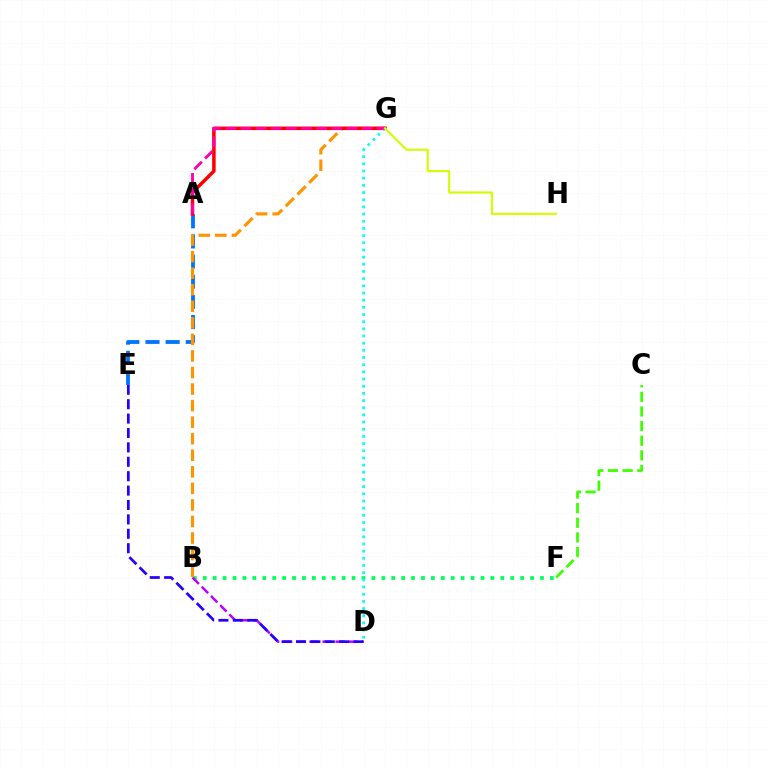{('C', 'F'): [{'color': '#3dff00', 'line_style': 'dashed', 'thickness': 1.99}], ('A', 'E'): [{'color': '#0074ff', 'line_style': 'dashed', 'thickness': 2.74}], ('B', 'F'): [{'color': '#00ff5c', 'line_style': 'dotted', 'thickness': 2.69}], ('B', 'D'): [{'color': '#b900ff', 'line_style': 'dashed', 'thickness': 1.77}], ('B', 'G'): [{'color': '#ff9400', 'line_style': 'dashed', 'thickness': 2.25}], ('D', 'E'): [{'color': '#2500ff', 'line_style': 'dashed', 'thickness': 1.96}], ('A', 'G'): [{'color': '#ff0000', 'line_style': 'solid', 'thickness': 2.53}, {'color': '#ff00ac', 'line_style': 'dashed', 'thickness': 2.06}], ('D', 'G'): [{'color': '#00fff6', 'line_style': 'dotted', 'thickness': 1.95}], ('G', 'H'): [{'color': '#d1ff00', 'line_style': 'solid', 'thickness': 1.53}]}